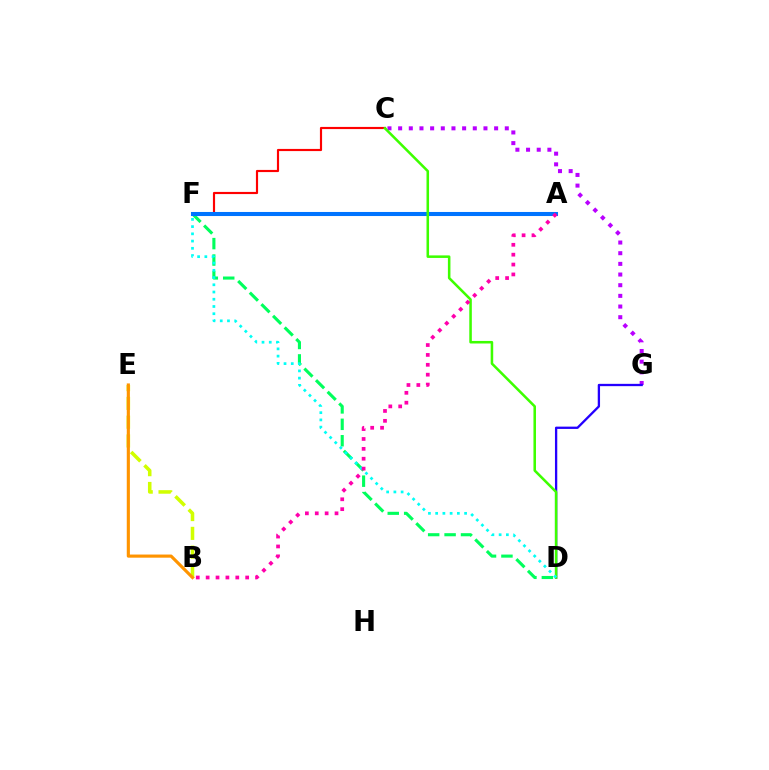{('C', 'F'): [{'color': '#ff0000', 'line_style': 'solid', 'thickness': 1.56}], ('D', 'F'): [{'color': '#00ff5c', 'line_style': 'dashed', 'thickness': 2.23}, {'color': '#00fff6', 'line_style': 'dotted', 'thickness': 1.97}], ('C', 'G'): [{'color': '#b900ff', 'line_style': 'dotted', 'thickness': 2.9}], ('A', 'F'): [{'color': '#0074ff', 'line_style': 'solid', 'thickness': 2.93}], ('D', 'G'): [{'color': '#2500ff', 'line_style': 'solid', 'thickness': 1.66}], ('C', 'D'): [{'color': '#3dff00', 'line_style': 'solid', 'thickness': 1.83}], ('B', 'E'): [{'color': '#d1ff00', 'line_style': 'dashed', 'thickness': 2.55}, {'color': '#ff9400', 'line_style': 'solid', 'thickness': 2.26}], ('A', 'B'): [{'color': '#ff00ac', 'line_style': 'dotted', 'thickness': 2.68}]}